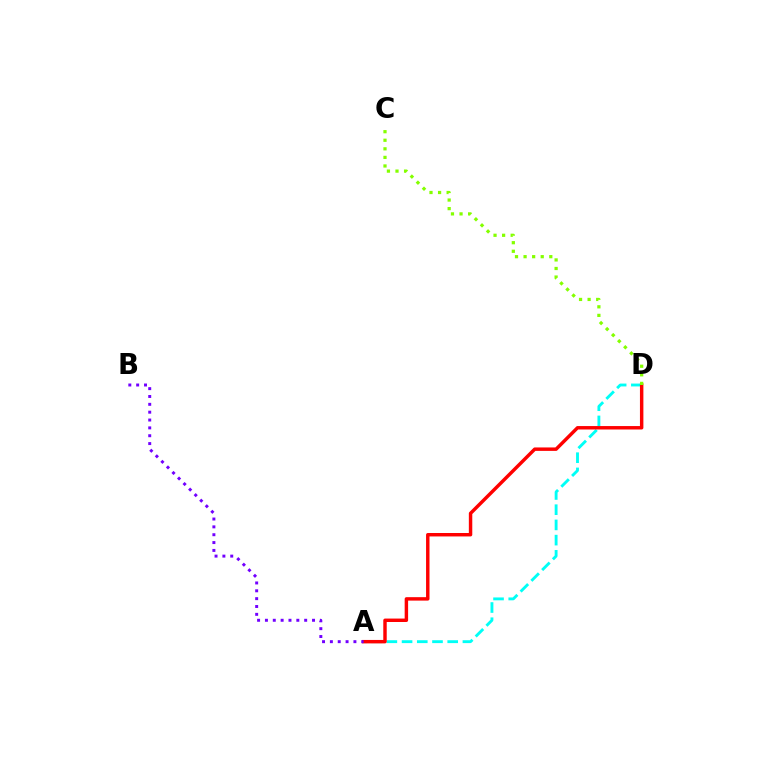{('A', 'D'): [{'color': '#00fff6', 'line_style': 'dashed', 'thickness': 2.07}, {'color': '#ff0000', 'line_style': 'solid', 'thickness': 2.48}], ('C', 'D'): [{'color': '#84ff00', 'line_style': 'dotted', 'thickness': 2.33}], ('A', 'B'): [{'color': '#7200ff', 'line_style': 'dotted', 'thickness': 2.13}]}